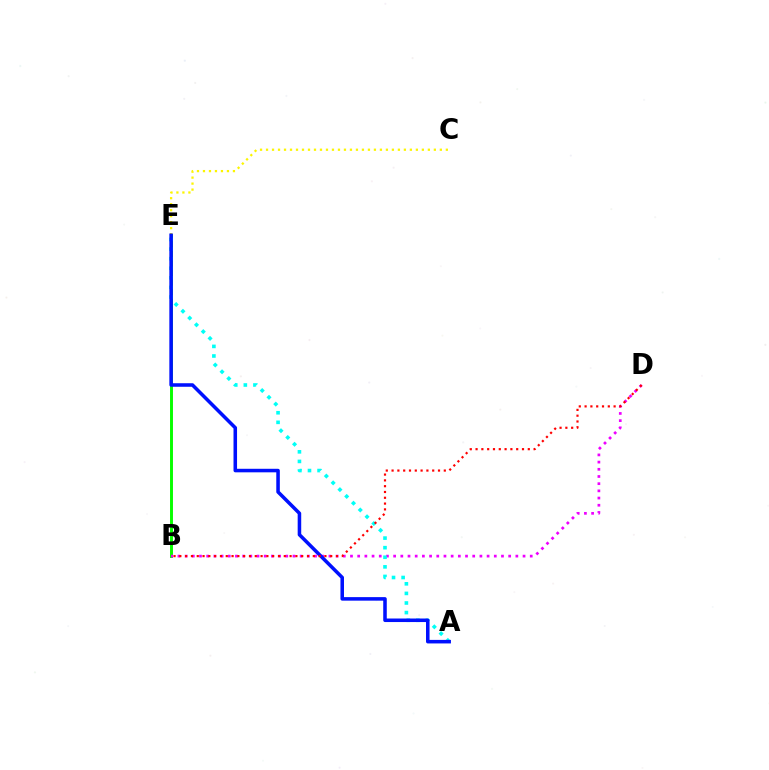{('B', 'E'): [{'color': '#08ff00', 'line_style': 'solid', 'thickness': 2.12}], ('C', 'E'): [{'color': '#fcf500', 'line_style': 'dotted', 'thickness': 1.63}], ('B', 'D'): [{'color': '#ee00ff', 'line_style': 'dotted', 'thickness': 1.95}, {'color': '#ff0000', 'line_style': 'dotted', 'thickness': 1.58}], ('A', 'E'): [{'color': '#00fff6', 'line_style': 'dotted', 'thickness': 2.6}, {'color': '#0010ff', 'line_style': 'solid', 'thickness': 2.55}]}